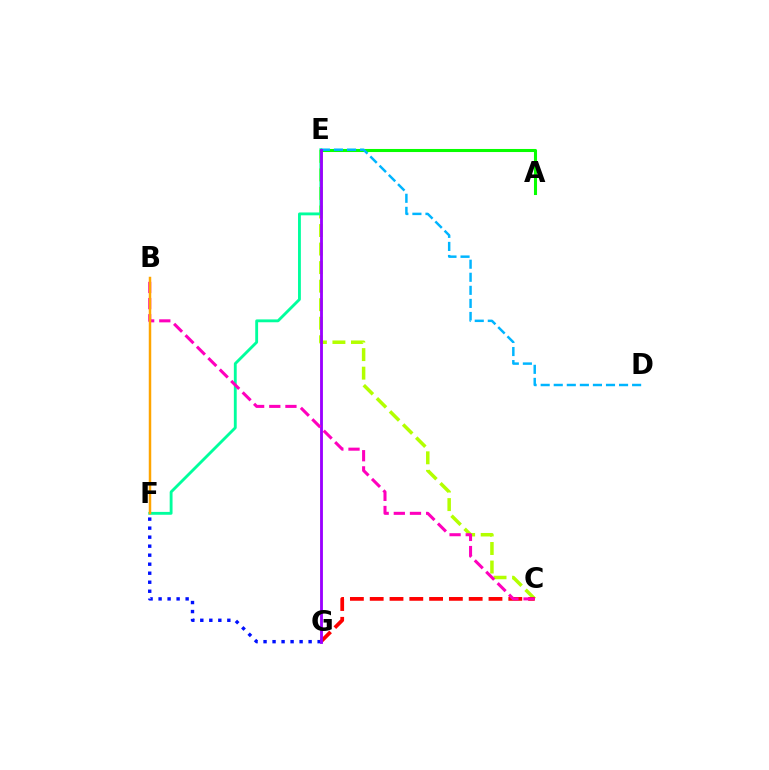{('F', 'G'): [{'color': '#0010ff', 'line_style': 'dotted', 'thickness': 2.45}], ('C', 'E'): [{'color': '#b3ff00', 'line_style': 'dashed', 'thickness': 2.52}], ('E', 'F'): [{'color': '#00ff9d', 'line_style': 'solid', 'thickness': 2.06}], ('C', 'G'): [{'color': '#ff0000', 'line_style': 'dashed', 'thickness': 2.69}], ('A', 'E'): [{'color': '#08ff00', 'line_style': 'solid', 'thickness': 2.21}], ('D', 'E'): [{'color': '#00b5ff', 'line_style': 'dashed', 'thickness': 1.77}], ('E', 'G'): [{'color': '#9b00ff', 'line_style': 'solid', 'thickness': 2.05}], ('B', 'C'): [{'color': '#ff00bd', 'line_style': 'dashed', 'thickness': 2.19}], ('B', 'F'): [{'color': '#ffa500', 'line_style': 'solid', 'thickness': 1.79}]}